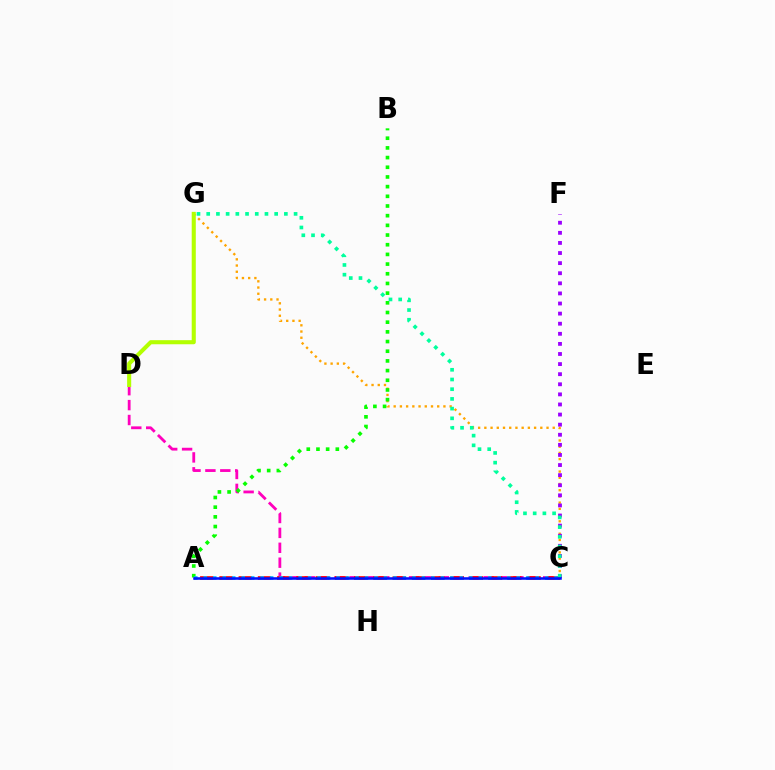{('C', 'D'): [{'color': '#ff00bd', 'line_style': 'dashed', 'thickness': 2.02}], ('C', 'G'): [{'color': '#ffa500', 'line_style': 'dotted', 'thickness': 1.69}, {'color': '#00ff9d', 'line_style': 'dotted', 'thickness': 2.64}], ('A', 'B'): [{'color': '#08ff00', 'line_style': 'dotted', 'thickness': 2.63}], ('C', 'F'): [{'color': '#9b00ff', 'line_style': 'dotted', 'thickness': 2.74}], ('A', 'C'): [{'color': '#ff0000', 'line_style': 'dashed', 'thickness': 2.61}, {'color': '#00b5ff', 'line_style': 'dotted', 'thickness': 2.58}, {'color': '#0010ff', 'line_style': 'solid', 'thickness': 1.84}], ('D', 'G'): [{'color': '#b3ff00', 'line_style': 'solid', 'thickness': 2.94}]}